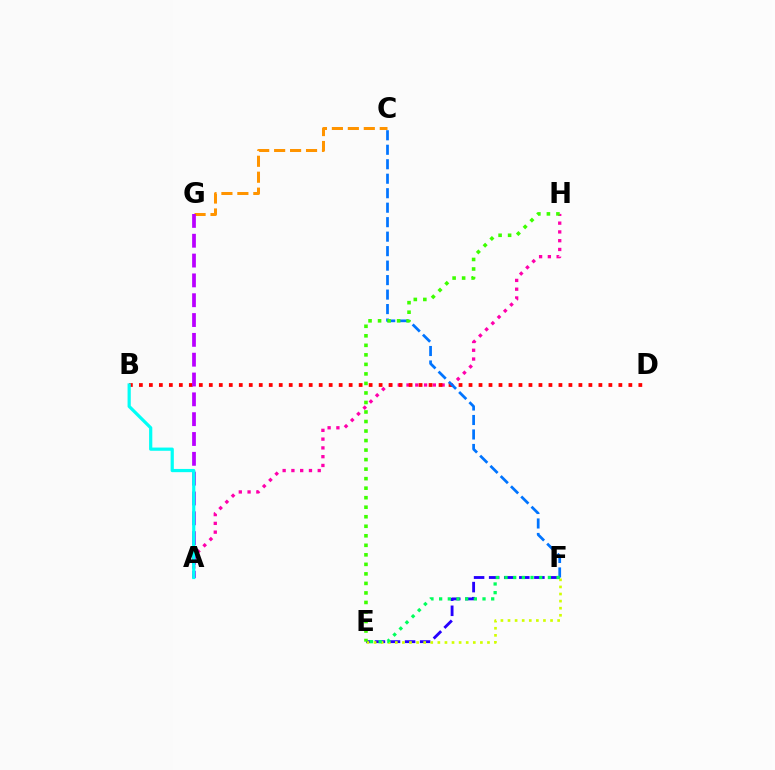{('A', 'H'): [{'color': '#ff00ac', 'line_style': 'dotted', 'thickness': 2.38}], ('C', 'G'): [{'color': '#ff9400', 'line_style': 'dashed', 'thickness': 2.17}], ('B', 'D'): [{'color': '#ff0000', 'line_style': 'dotted', 'thickness': 2.71}], ('C', 'F'): [{'color': '#0074ff', 'line_style': 'dashed', 'thickness': 1.97}], ('E', 'F'): [{'color': '#2500ff', 'line_style': 'dashed', 'thickness': 2.05}, {'color': '#d1ff00', 'line_style': 'dotted', 'thickness': 1.93}, {'color': '#00ff5c', 'line_style': 'dotted', 'thickness': 2.36}], ('A', 'G'): [{'color': '#b900ff', 'line_style': 'dashed', 'thickness': 2.69}], ('A', 'B'): [{'color': '#00fff6', 'line_style': 'solid', 'thickness': 2.31}], ('E', 'H'): [{'color': '#3dff00', 'line_style': 'dotted', 'thickness': 2.59}]}